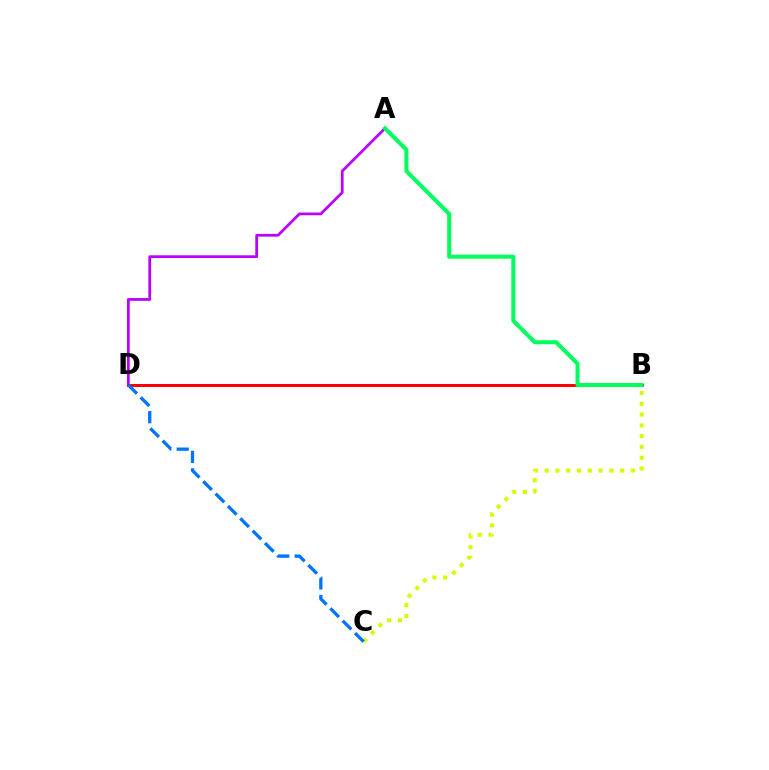{('A', 'D'): [{'color': '#b900ff', 'line_style': 'solid', 'thickness': 1.99}], ('B', 'D'): [{'color': '#ff0000', 'line_style': 'solid', 'thickness': 2.15}], ('A', 'B'): [{'color': '#00ff5c', 'line_style': 'solid', 'thickness': 2.88}], ('B', 'C'): [{'color': '#d1ff00', 'line_style': 'dotted', 'thickness': 2.93}], ('C', 'D'): [{'color': '#0074ff', 'line_style': 'dashed', 'thickness': 2.37}]}